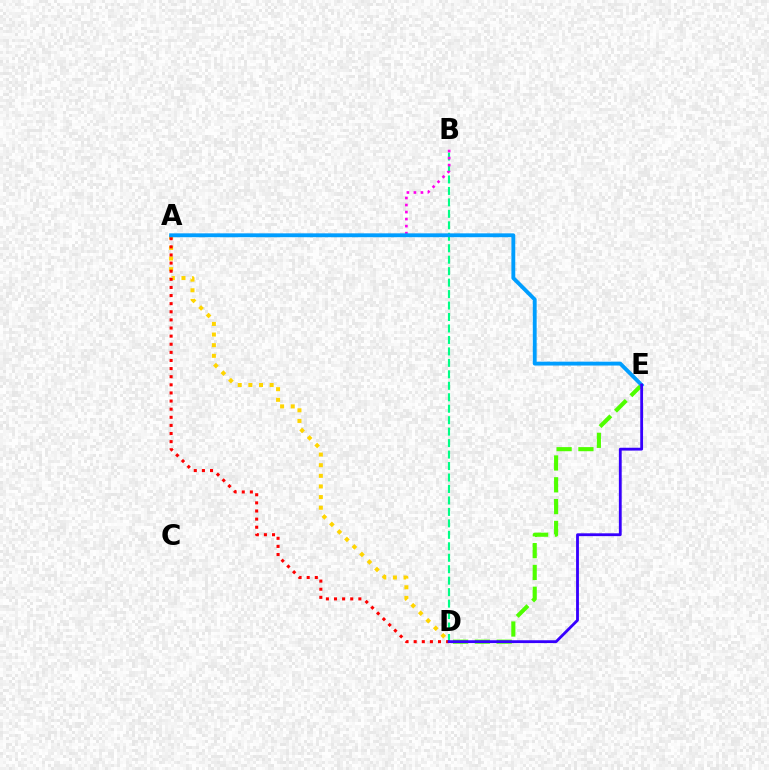{('D', 'E'): [{'color': '#4fff00', 'line_style': 'dashed', 'thickness': 2.96}, {'color': '#3700ff', 'line_style': 'solid', 'thickness': 2.03}], ('B', 'D'): [{'color': '#00ff86', 'line_style': 'dashed', 'thickness': 1.56}], ('A', 'D'): [{'color': '#ffd500', 'line_style': 'dotted', 'thickness': 2.89}, {'color': '#ff0000', 'line_style': 'dotted', 'thickness': 2.21}], ('A', 'B'): [{'color': '#ff00ed', 'line_style': 'dotted', 'thickness': 1.91}], ('A', 'E'): [{'color': '#009eff', 'line_style': 'solid', 'thickness': 2.78}]}